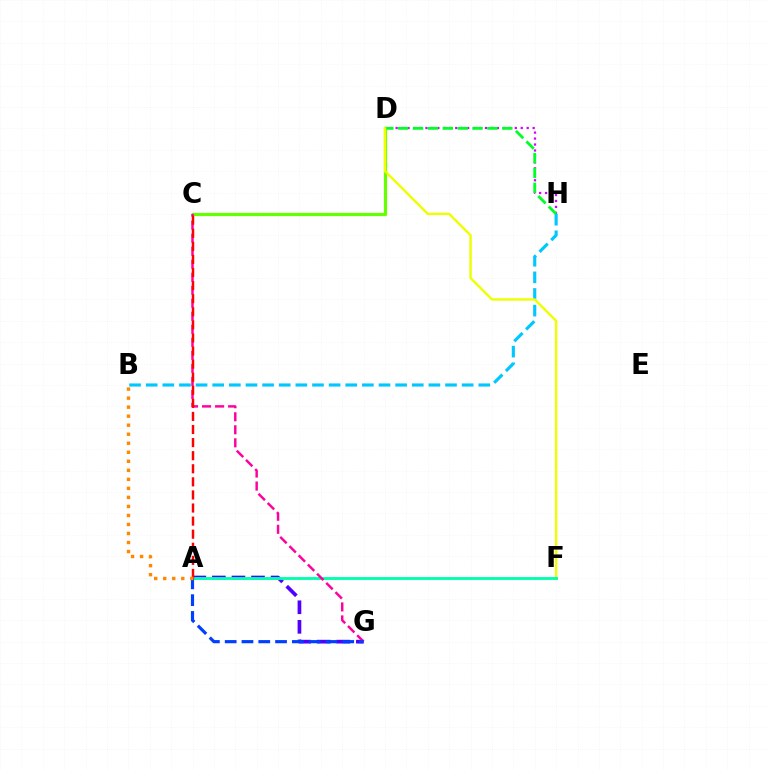{('C', 'D'): [{'color': '#66ff00', 'line_style': 'solid', 'thickness': 2.31}], ('B', 'H'): [{'color': '#00c7ff', 'line_style': 'dashed', 'thickness': 2.26}], ('D', 'H'): [{'color': '#d600ff', 'line_style': 'dotted', 'thickness': 1.62}, {'color': '#00ff27', 'line_style': 'dashed', 'thickness': 2.02}], ('A', 'G'): [{'color': '#4f00ff', 'line_style': 'dashed', 'thickness': 2.66}, {'color': '#003fff', 'line_style': 'dashed', 'thickness': 2.28}], ('D', 'F'): [{'color': '#eeff00', 'line_style': 'solid', 'thickness': 1.73}], ('A', 'F'): [{'color': '#00ffaf', 'line_style': 'solid', 'thickness': 2.07}], ('C', 'G'): [{'color': '#ff00a0', 'line_style': 'dashed', 'thickness': 1.77}], ('A', 'C'): [{'color': '#ff0000', 'line_style': 'dashed', 'thickness': 1.78}], ('A', 'B'): [{'color': '#ff8800', 'line_style': 'dotted', 'thickness': 2.45}]}